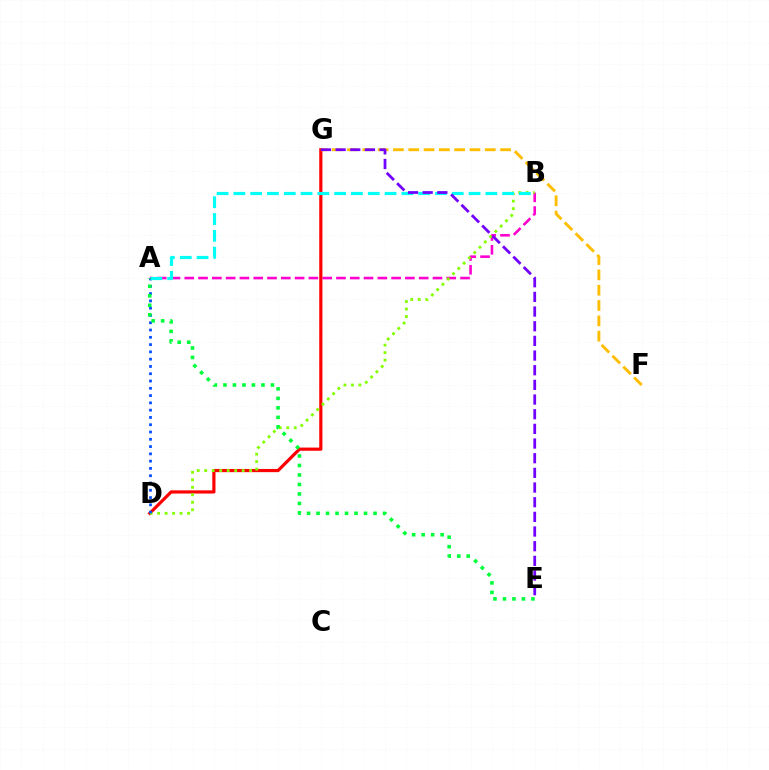{('D', 'G'): [{'color': '#ff0000', 'line_style': 'solid', 'thickness': 2.29}], ('A', 'B'): [{'color': '#ff00cf', 'line_style': 'dashed', 'thickness': 1.87}, {'color': '#00fff6', 'line_style': 'dashed', 'thickness': 2.28}], ('B', 'D'): [{'color': '#84ff00', 'line_style': 'dotted', 'thickness': 2.03}], ('F', 'G'): [{'color': '#ffbd00', 'line_style': 'dashed', 'thickness': 2.08}], ('A', 'D'): [{'color': '#004bff', 'line_style': 'dotted', 'thickness': 1.98}], ('A', 'E'): [{'color': '#00ff39', 'line_style': 'dotted', 'thickness': 2.58}], ('E', 'G'): [{'color': '#7200ff', 'line_style': 'dashed', 'thickness': 1.99}]}